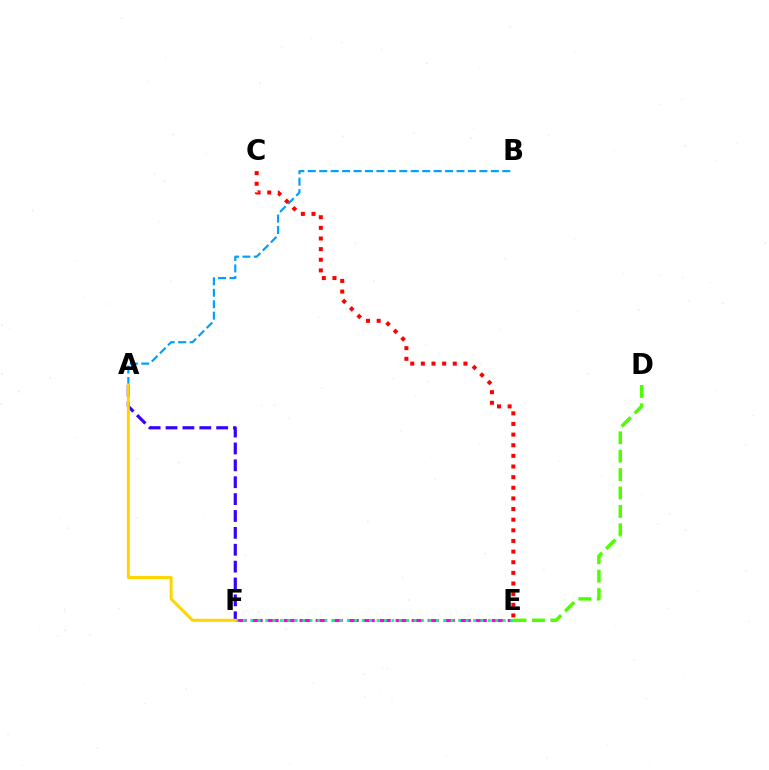{('A', 'F'): [{'color': '#3700ff', 'line_style': 'dashed', 'thickness': 2.29}, {'color': '#ffd500', 'line_style': 'solid', 'thickness': 2.15}], ('A', 'B'): [{'color': '#009eff', 'line_style': 'dashed', 'thickness': 1.55}], ('C', 'E'): [{'color': '#ff0000', 'line_style': 'dotted', 'thickness': 2.89}], ('E', 'F'): [{'color': '#ff00ed', 'line_style': 'dashed', 'thickness': 2.17}, {'color': '#00ff86', 'line_style': 'dotted', 'thickness': 2.02}], ('D', 'E'): [{'color': '#4fff00', 'line_style': 'dashed', 'thickness': 2.5}]}